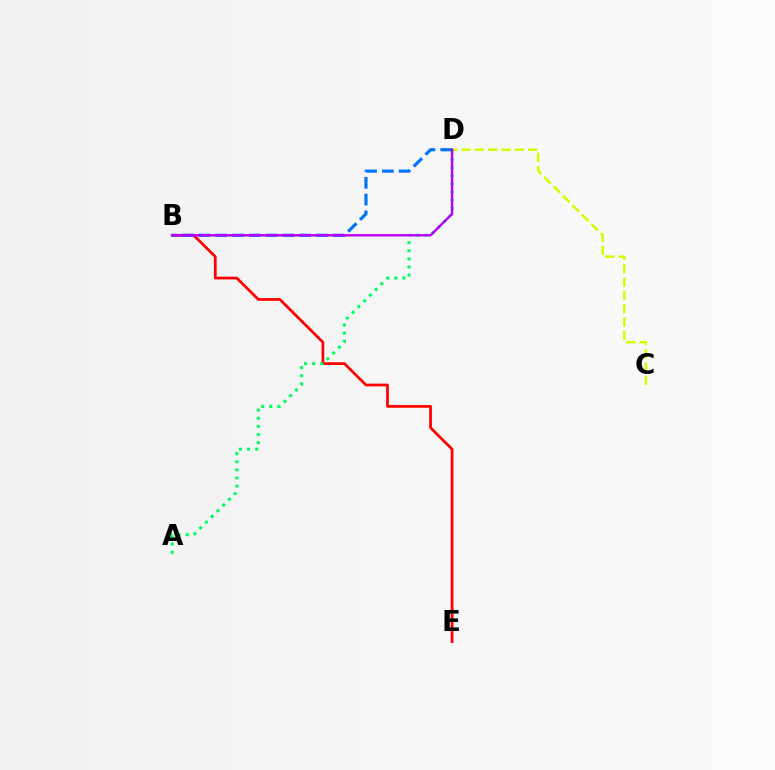{('C', 'D'): [{'color': '#d1ff00', 'line_style': 'dashed', 'thickness': 1.81}], ('B', 'E'): [{'color': '#ff0000', 'line_style': 'solid', 'thickness': 1.97}], ('A', 'D'): [{'color': '#00ff5c', 'line_style': 'dotted', 'thickness': 2.21}], ('B', 'D'): [{'color': '#0074ff', 'line_style': 'dashed', 'thickness': 2.28}, {'color': '#b900ff', 'line_style': 'solid', 'thickness': 1.73}]}